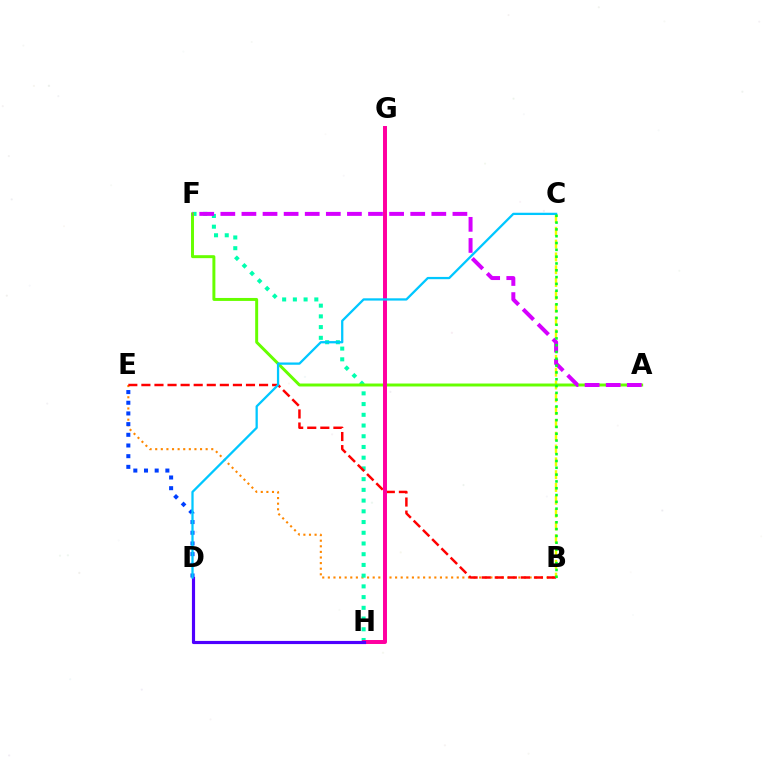{('B', 'E'): [{'color': '#ff8800', 'line_style': 'dotted', 'thickness': 1.52}, {'color': '#ff0000', 'line_style': 'dashed', 'thickness': 1.78}], ('F', 'H'): [{'color': '#00ffaf', 'line_style': 'dotted', 'thickness': 2.91}], ('B', 'C'): [{'color': '#eeff00', 'line_style': 'dashed', 'thickness': 1.74}, {'color': '#00ff27', 'line_style': 'dotted', 'thickness': 1.85}], ('D', 'E'): [{'color': '#003fff', 'line_style': 'dotted', 'thickness': 2.9}], ('A', 'F'): [{'color': '#66ff00', 'line_style': 'solid', 'thickness': 2.13}, {'color': '#d600ff', 'line_style': 'dashed', 'thickness': 2.87}], ('G', 'H'): [{'color': '#ff00a0', 'line_style': 'solid', 'thickness': 2.86}], ('D', 'H'): [{'color': '#4f00ff', 'line_style': 'solid', 'thickness': 2.27}], ('C', 'D'): [{'color': '#00c7ff', 'line_style': 'solid', 'thickness': 1.64}]}